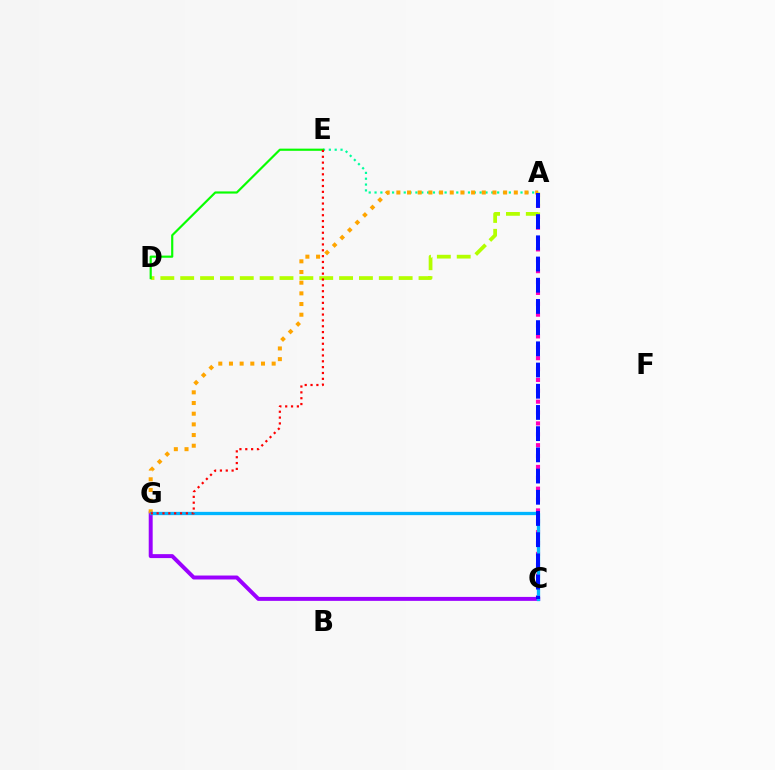{('A', 'E'): [{'color': '#00ff9d', 'line_style': 'dotted', 'thickness': 1.59}], ('A', 'D'): [{'color': '#b3ff00', 'line_style': 'dashed', 'thickness': 2.7}], ('D', 'E'): [{'color': '#08ff00', 'line_style': 'solid', 'thickness': 1.57}], ('A', 'C'): [{'color': '#ff00bd', 'line_style': 'dotted', 'thickness': 2.95}, {'color': '#0010ff', 'line_style': 'dashed', 'thickness': 2.88}], ('C', 'G'): [{'color': '#9b00ff', 'line_style': 'solid', 'thickness': 2.85}, {'color': '#00b5ff', 'line_style': 'solid', 'thickness': 2.37}], ('A', 'G'): [{'color': '#ffa500', 'line_style': 'dotted', 'thickness': 2.9}], ('E', 'G'): [{'color': '#ff0000', 'line_style': 'dotted', 'thickness': 1.59}]}